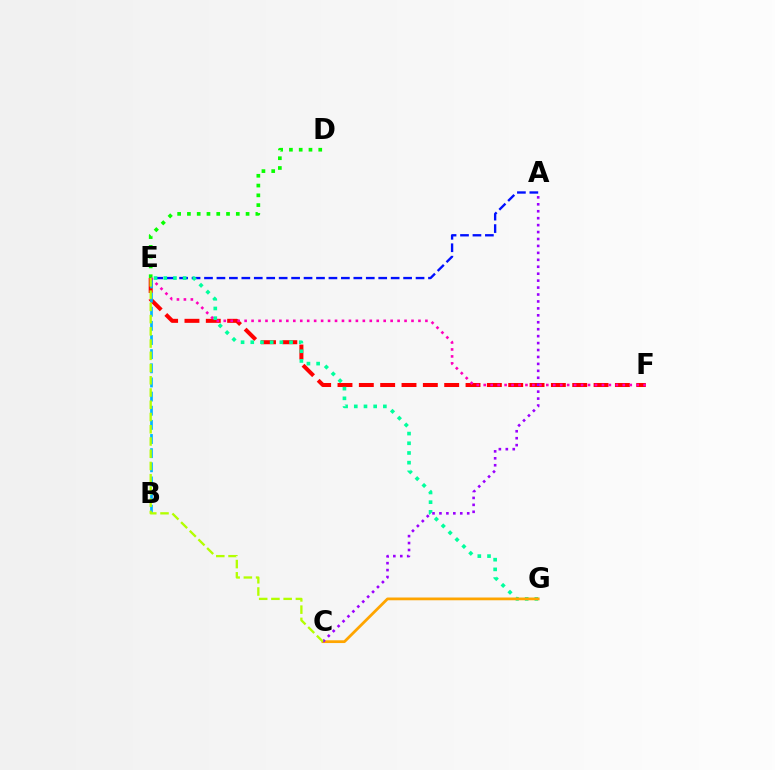{('A', 'E'): [{'color': '#0010ff', 'line_style': 'dashed', 'thickness': 1.69}], ('E', 'F'): [{'color': '#ff0000', 'line_style': 'dashed', 'thickness': 2.9}, {'color': '#ff00bd', 'line_style': 'dotted', 'thickness': 1.89}], ('E', 'G'): [{'color': '#00ff9d', 'line_style': 'dotted', 'thickness': 2.63}], ('C', 'G'): [{'color': '#ffa500', 'line_style': 'solid', 'thickness': 1.99}], ('B', 'E'): [{'color': '#00b5ff', 'line_style': 'dashed', 'thickness': 1.92}], ('A', 'C'): [{'color': '#9b00ff', 'line_style': 'dotted', 'thickness': 1.89}], ('D', 'E'): [{'color': '#08ff00', 'line_style': 'dotted', 'thickness': 2.66}], ('C', 'E'): [{'color': '#b3ff00', 'line_style': 'dashed', 'thickness': 1.66}]}